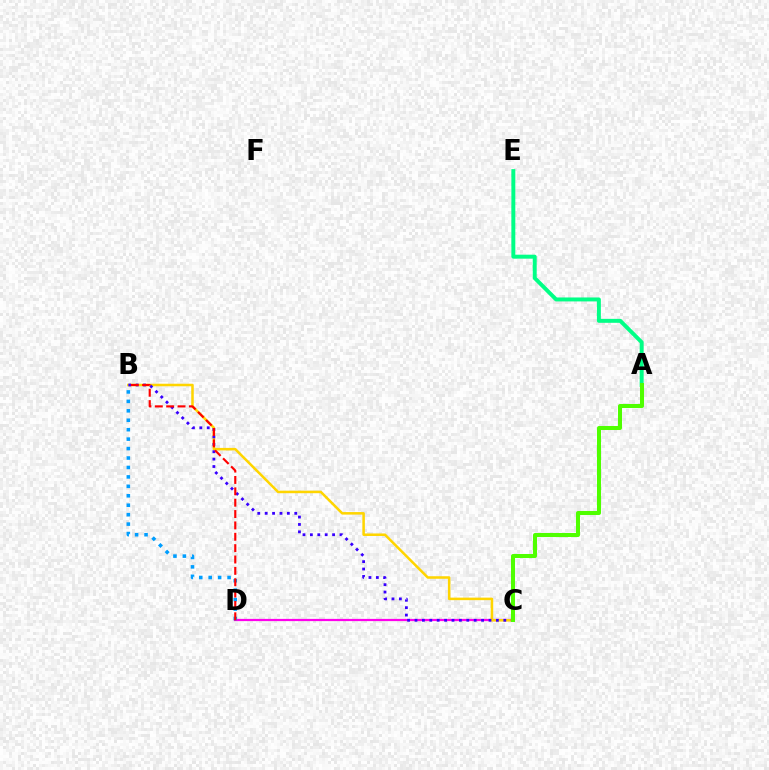{('C', 'D'): [{'color': '#ff00ed', 'line_style': 'solid', 'thickness': 1.6}], ('B', 'C'): [{'color': '#ffd500', 'line_style': 'solid', 'thickness': 1.82}, {'color': '#3700ff', 'line_style': 'dotted', 'thickness': 2.01}], ('B', 'D'): [{'color': '#009eff', 'line_style': 'dotted', 'thickness': 2.56}, {'color': '#ff0000', 'line_style': 'dashed', 'thickness': 1.54}], ('A', 'E'): [{'color': '#00ff86', 'line_style': 'solid', 'thickness': 2.84}], ('A', 'C'): [{'color': '#4fff00', 'line_style': 'solid', 'thickness': 2.9}]}